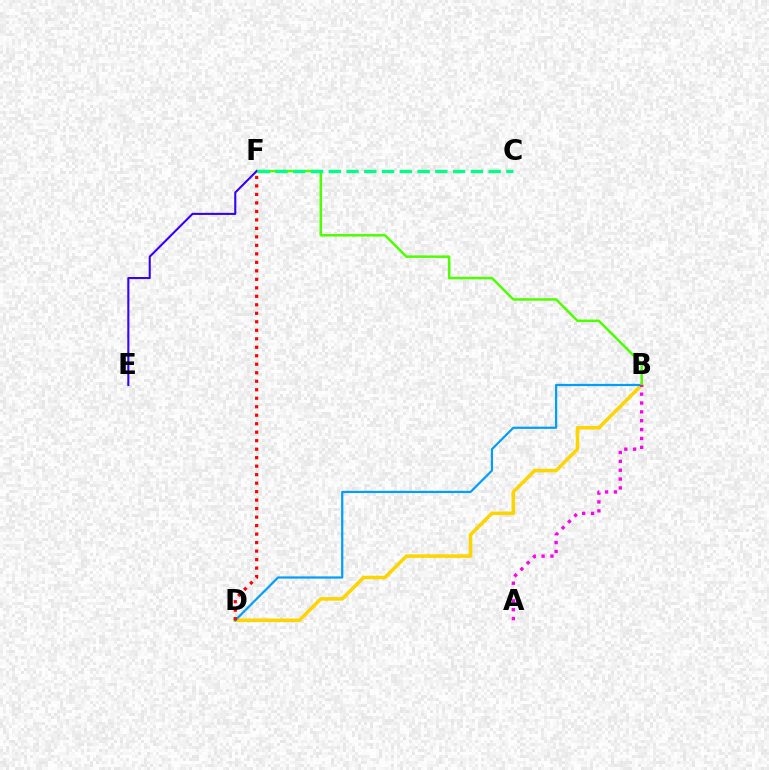{('B', 'D'): [{'color': '#ffd500', 'line_style': 'solid', 'thickness': 2.55}, {'color': '#009eff', 'line_style': 'solid', 'thickness': 1.6}], ('B', 'F'): [{'color': '#4fff00', 'line_style': 'solid', 'thickness': 1.8}], ('A', 'B'): [{'color': '#ff00ed', 'line_style': 'dotted', 'thickness': 2.41}], ('D', 'F'): [{'color': '#ff0000', 'line_style': 'dotted', 'thickness': 2.31}], ('E', 'F'): [{'color': '#3700ff', 'line_style': 'solid', 'thickness': 1.51}], ('C', 'F'): [{'color': '#00ff86', 'line_style': 'dashed', 'thickness': 2.41}]}